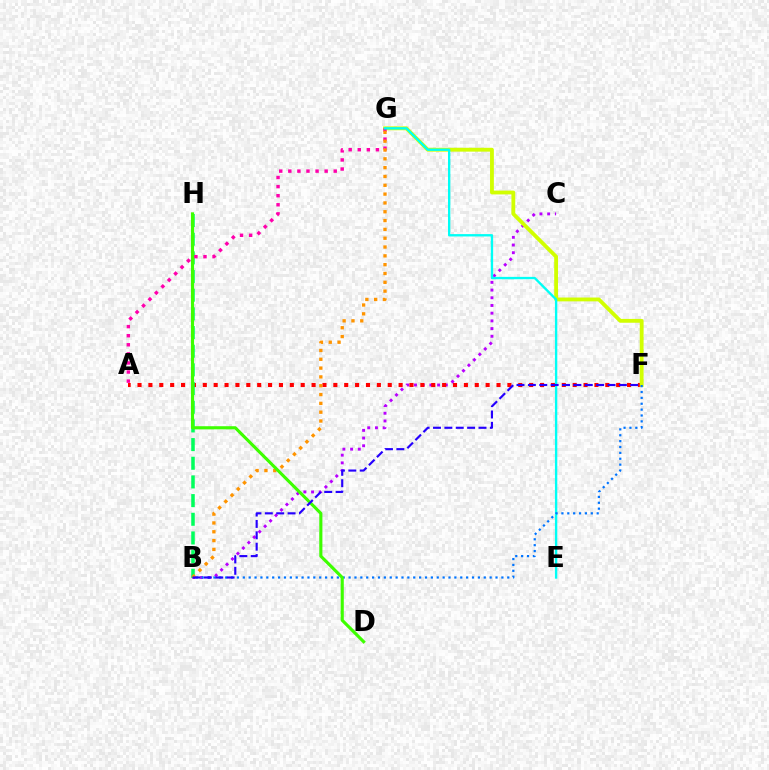{('B', 'C'): [{'color': '#b900ff', 'line_style': 'dotted', 'thickness': 2.09}], ('A', 'F'): [{'color': '#ff0000', 'line_style': 'dotted', 'thickness': 2.96}], ('F', 'G'): [{'color': '#d1ff00', 'line_style': 'solid', 'thickness': 2.76}], ('B', 'H'): [{'color': '#00ff5c', 'line_style': 'dashed', 'thickness': 2.54}], ('A', 'G'): [{'color': '#ff00ac', 'line_style': 'dotted', 'thickness': 2.47}], ('E', 'G'): [{'color': '#00fff6', 'line_style': 'solid', 'thickness': 1.7}], ('B', 'G'): [{'color': '#ff9400', 'line_style': 'dotted', 'thickness': 2.4}], ('B', 'F'): [{'color': '#0074ff', 'line_style': 'dotted', 'thickness': 1.6}, {'color': '#2500ff', 'line_style': 'dashed', 'thickness': 1.55}], ('D', 'H'): [{'color': '#3dff00', 'line_style': 'solid', 'thickness': 2.25}]}